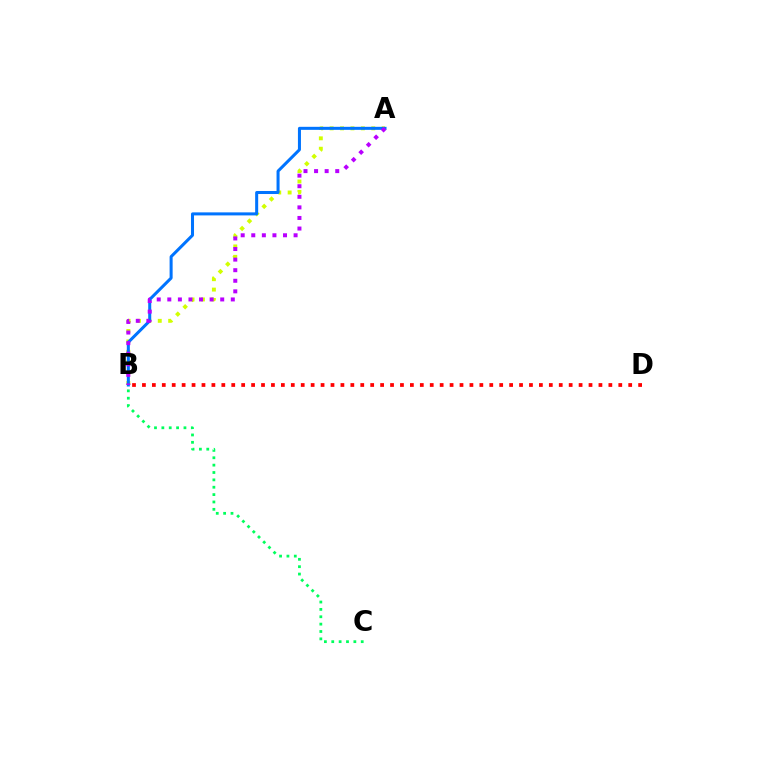{('A', 'B'): [{'color': '#d1ff00', 'line_style': 'dotted', 'thickness': 2.83}, {'color': '#0074ff', 'line_style': 'solid', 'thickness': 2.18}, {'color': '#b900ff', 'line_style': 'dotted', 'thickness': 2.87}], ('B', 'C'): [{'color': '#00ff5c', 'line_style': 'dotted', 'thickness': 2.0}], ('B', 'D'): [{'color': '#ff0000', 'line_style': 'dotted', 'thickness': 2.7}]}